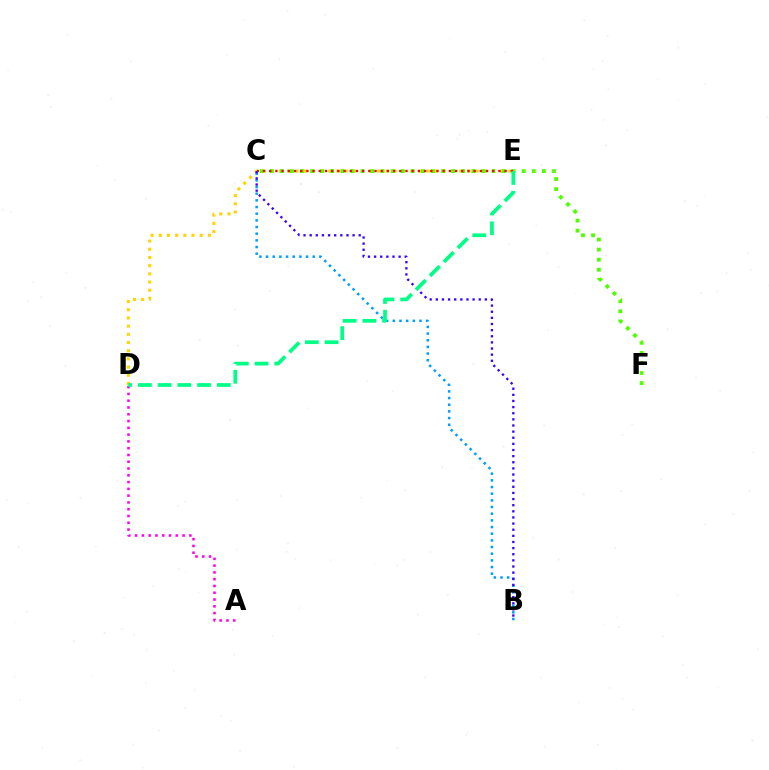{('D', 'E'): [{'color': '#ffd500', 'line_style': 'dotted', 'thickness': 2.22}, {'color': '#00ff86', 'line_style': 'dashed', 'thickness': 2.68}], ('B', 'C'): [{'color': '#009eff', 'line_style': 'dotted', 'thickness': 1.81}, {'color': '#3700ff', 'line_style': 'dotted', 'thickness': 1.67}], ('A', 'D'): [{'color': '#ff00ed', 'line_style': 'dotted', 'thickness': 1.84}], ('C', 'F'): [{'color': '#4fff00', 'line_style': 'dotted', 'thickness': 2.74}], ('C', 'E'): [{'color': '#ff0000', 'line_style': 'dotted', 'thickness': 1.68}]}